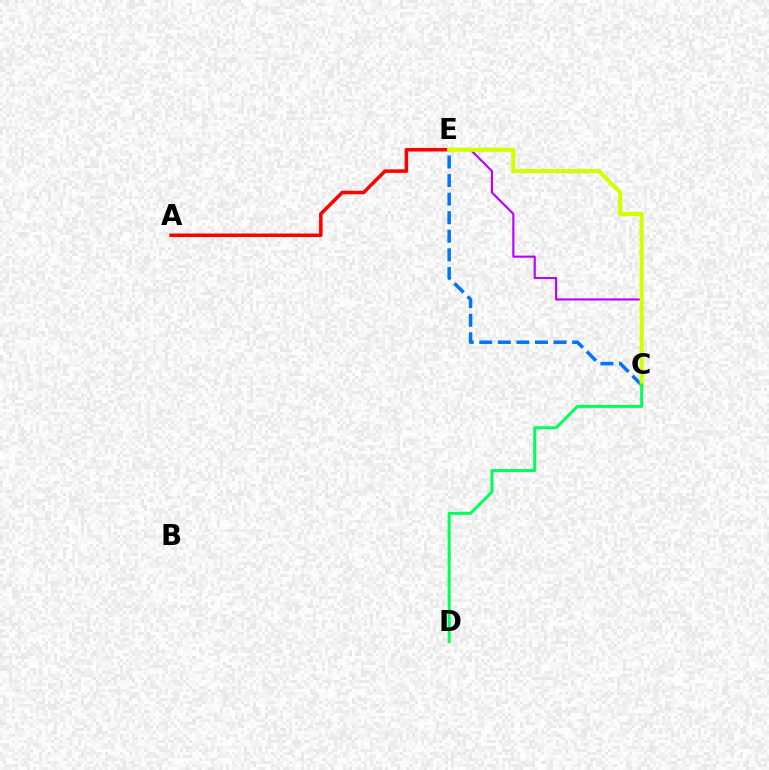{('A', 'E'): [{'color': '#ff0000', 'line_style': 'solid', 'thickness': 2.54}], ('C', 'E'): [{'color': '#b900ff', 'line_style': 'solid', 'thickness': 1.53}, {'color': '#0074ff', 'line_style': 'dashed', 'thickness': 2.52}, {'color': '#d1ff00', 'line_style': 'solid', 'thickness': 2.98}], ('C', 'D'): [{'color': '#00ff5c', 'line_style': 'solid', 'thickness': 2.17}]}